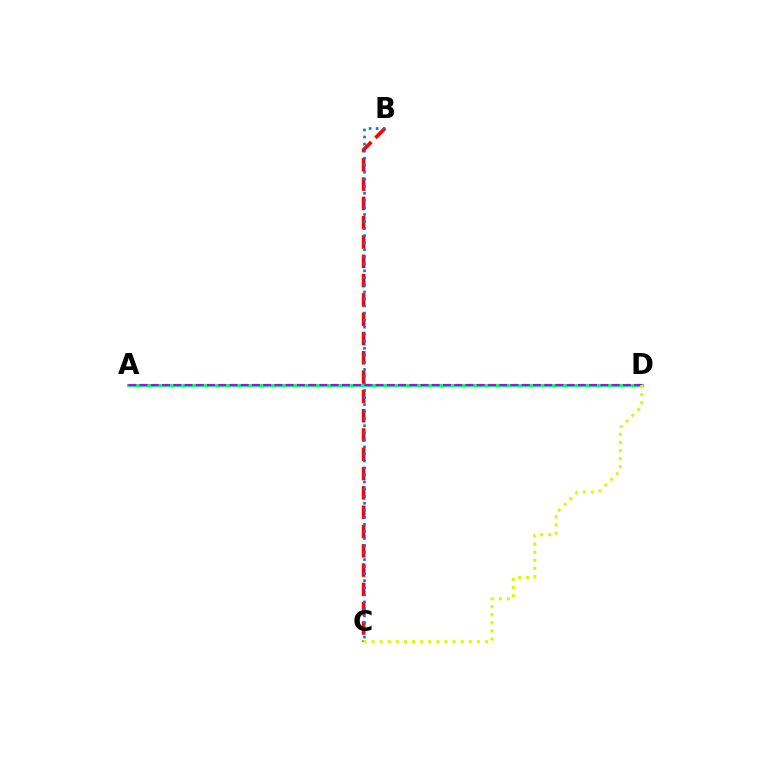{('B', 'C'): [{'color': '#ff0000', 'line_style': 'dashed', 'thickness': 2.62}, {'color': '#0074ff', 'line_style': 'dotted', 'thickness': 1.91}], ('A', 'D'): [{'color': '#00ff5c', 'line_style': 'solid', 'thickness': 2.11}, {'color': '#b900ff', 'line_style': 'dashed', 'thickness': 1.53}], ('C', 'D'): [{'color': '#d1ff00', 'line_style': 'dotted', 'thickness': 2.2}]}